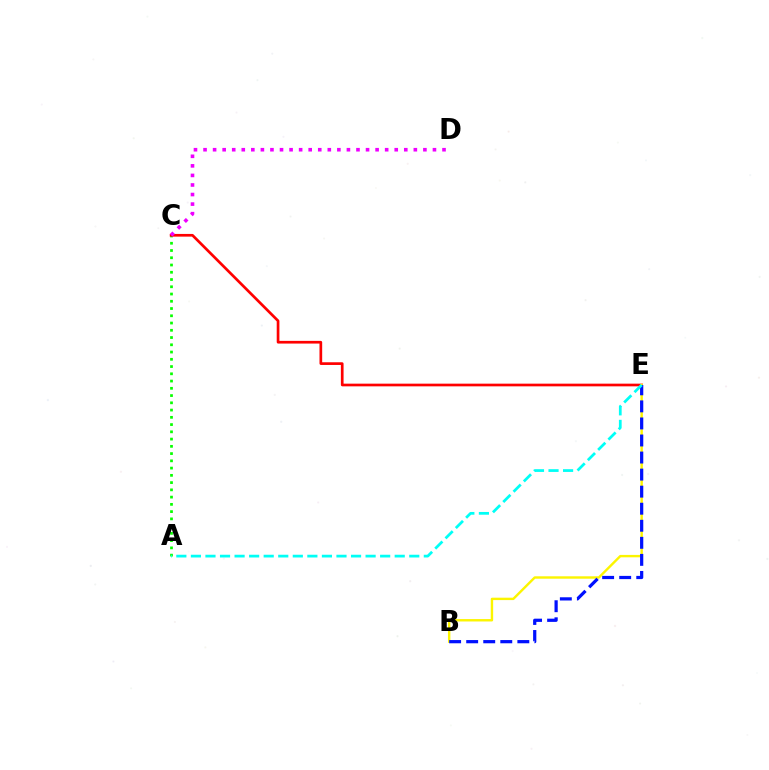{('A', 'C'): [{'color': '#08ff00', 'line_style': 'dotted', 'thickness': 1.97}], ('C', 'E'): [{'color': '#ff0000', 'line_style': 'solid', 'thickness': 1.94}], ('B', 'E'): [{'color': '#fcf500', 'line_style': 'solid', 'thickness': 1.73}, {'color': '#0010ff', 'line_style': 'dashed', 'thickness': 2.32}], ('C', 'D'): [{'color': '#ee00ff', 'line_style': 'dotted', 'thickness': 2.6}], ('A', 'E'): [{'color': '#00fff6', 'line_style': 'dashed', 'thickness': 1.98}]}